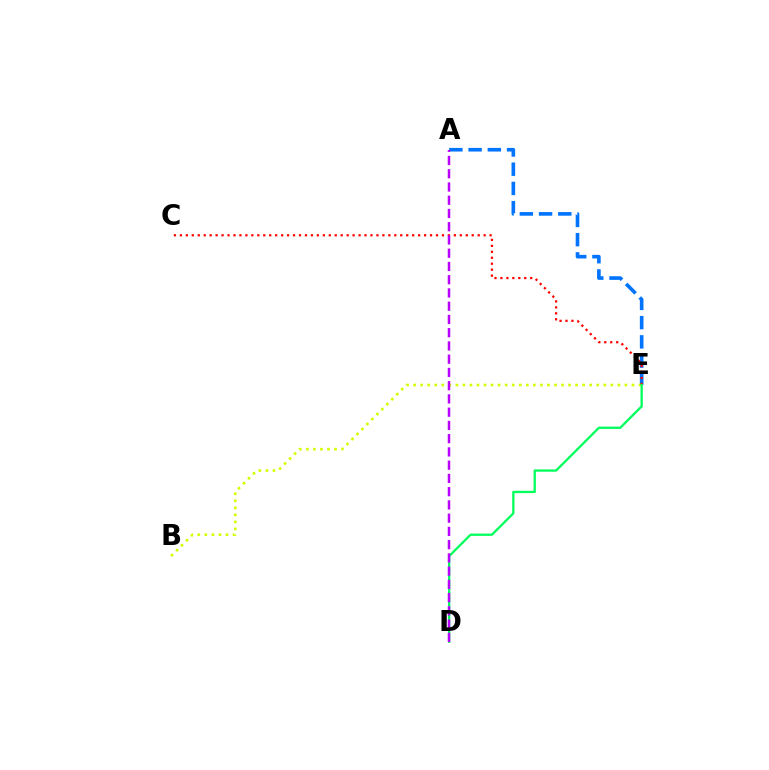{('A', 'E'): [{'color': '#0074ff', 'line_style': 'dashed', 'thickness': 2.61}], ('B', 'E'): [{'color': '#d1ff00', 'line_style': 'dotted', 'thickness': 1.91}], ('C', 'E'): [{'color': '#ff0000', 'line_style': 'dotted', 'thickness': 1.62}], ('D', 'E'): [{'color': '#00ff5c', 'line_style': 'solid', 'thickness': 1.66}], ('A', 'D'): [{'color': '#b900ff', 'line_style': 'dashed', 'thickness': 1.8}]}